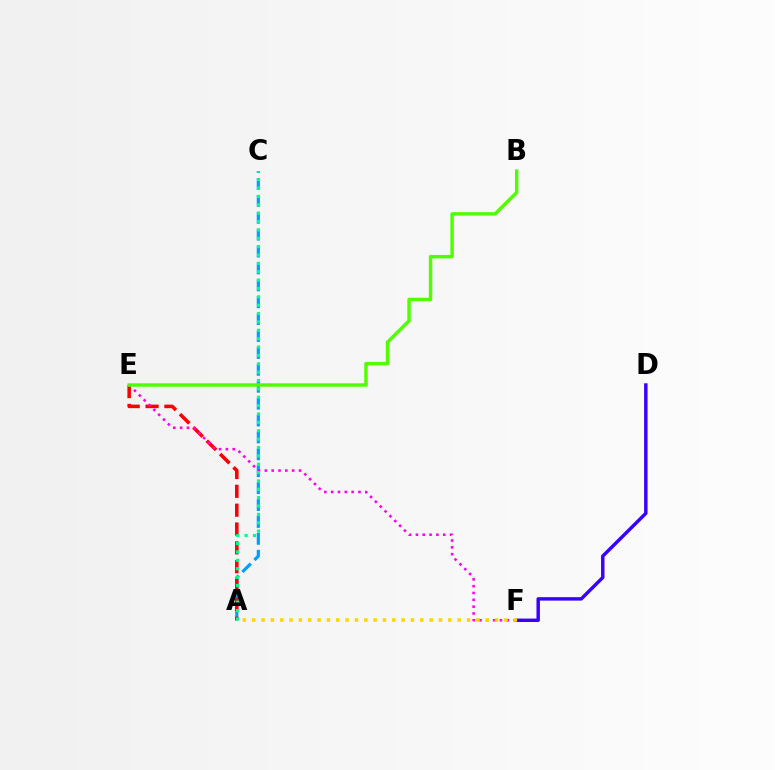{('A', 'C'): [{'color': '#009eff', 'line_style': 'dashed', 'thickness': 2.3}, {'color': '#00ff86', 'line_style': 'dotted', 'thickness': 2.27}], ('D', 'F'): [{'color': '#3700ff', 'line_style': 'solid', 'thickness': 2.47}], ('A', 'E'): [{'color': '#ff0000', 'line_style': 'dashed', 'thickness': 2.56}], ('E', 'F'): [{'color': '#ff00ed', 'line_style': 'dotted', 'thickness': 1.85}], ('B', 'E'): [{'color': '#4fff00', 'line_style': 'solid', 'thickness': 2.46}], ('A', 'F'): [{'color': '#ffd500', 'line_style': 'dotted', 'thickness': 2.54}]}